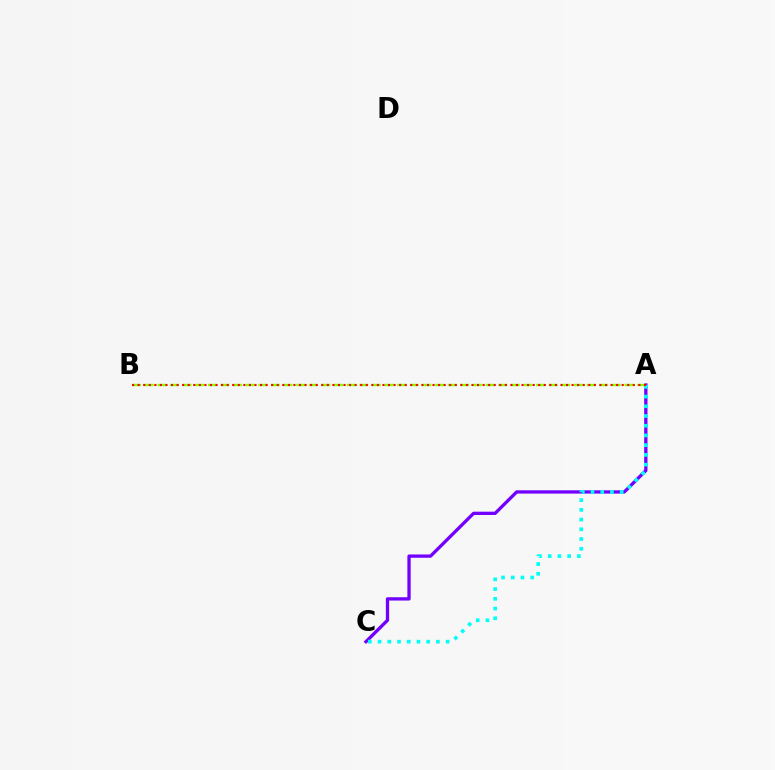{('A', 'C'): [{'color': '#7200ff', 'line_style': 'solid', 'thickness': 2.38}, {'color': '#00fff6', 'line_style': 'dotted', 'thickness': 2.64}], ('A', 'B'): [{'color': '#84ff00', 'line_style': 'dashed', 'thickness': 1.72}, {'color': '#ff0000', 'line_style': 'dotted', 'thickness': 1.51}]}